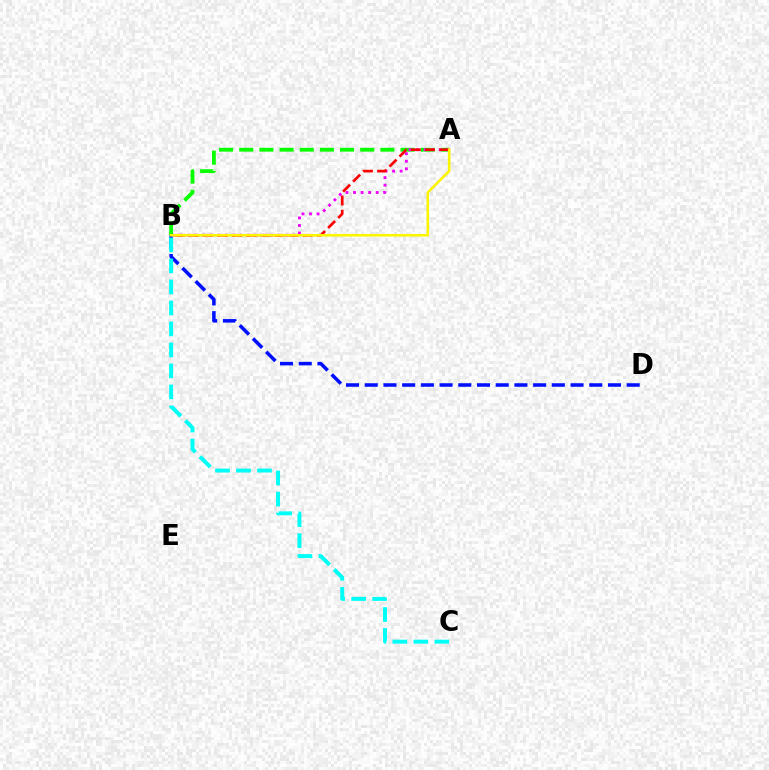{('B', 'D'): [{'color': '#0010ff', 'line_style': 'dashed', 'thickness': 2.54}], ('A', 'B'): [{'color': '#08ff00', 'line_style': 'dashed', 'thickness': 2.74}, {'color': '#ee00ff', 'line_style': 'dotted', 'thickness': 2.05}, {'color': '#ff0000', 'line_style': 'dashed', 'thickness': 1.93}, {'color': '#fcf500', 'line_style': 'solid', 'thickness': 1.85}], ('B', 'C'): [{'color': '#00fff6', 'line_style': 'dashed', 'thickness': 2.85}]}